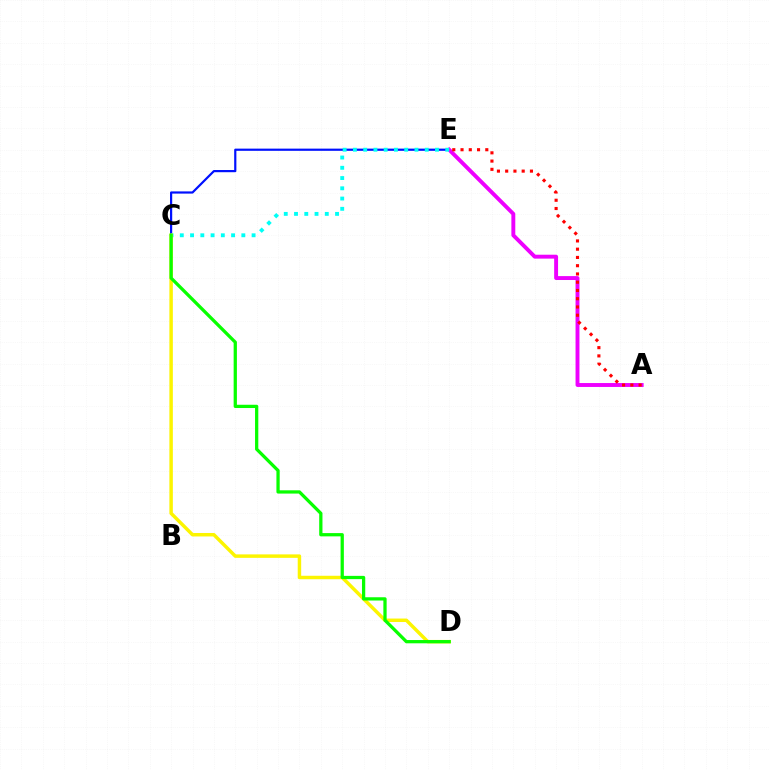{('C', 'E'): [{'color': '#0010ff', 'line_style': 'solid', 'thickness': 1.58}, {'color': '#00fff6', 'line_style': 'dotted', 'thickness': 2.79}], ('A', 'E'): [{'color': '#ee00ff', 'line_style': 'solid', 'thickness': 2.81}, {'color': '#ff0000', 'line_style': 'dotted', 'thickness': 2.24}], ('C', 'D'): [{'color': '#fcf500', 'line_style': 'solid', 'thickness': 2.49}, {'color': '#08ff00', 'line_style': 'solid', 'thickness': 2.35}]}